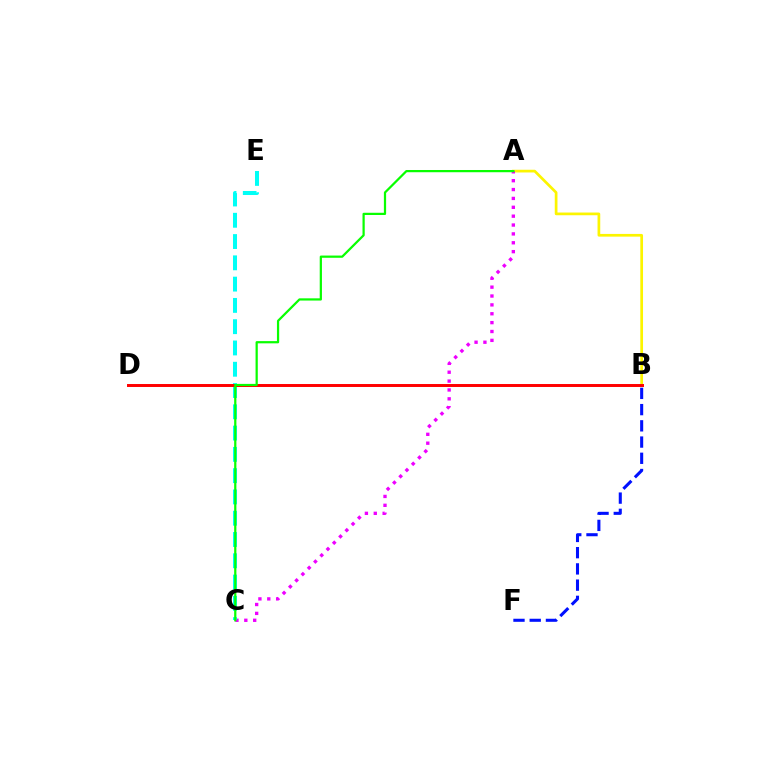{('A', 'B'): [{'color': '#fcf500', 'line_style': 'solid', 'thickness': 1.95}], ('A', 'C'): [{'color': '#ee00ff', 'line_style': 'dotted', 'thickness': 2.41}, {'color': '#08ff00', 'line_style': 'solid', 'thickness': 1.61}], ('C', 'E'): [{'color': '#00fff6', 'line_style': 'dashed', 'thickness': 2.89}], ('B', 'D'): [{'color': '#ff0000', 'line_style': 'solid', 'thickness': 2.13}], ('B', 'F'): [{'color': '#0010ff', 'line_style': 'dashed', 'thickness': 2.2}]}